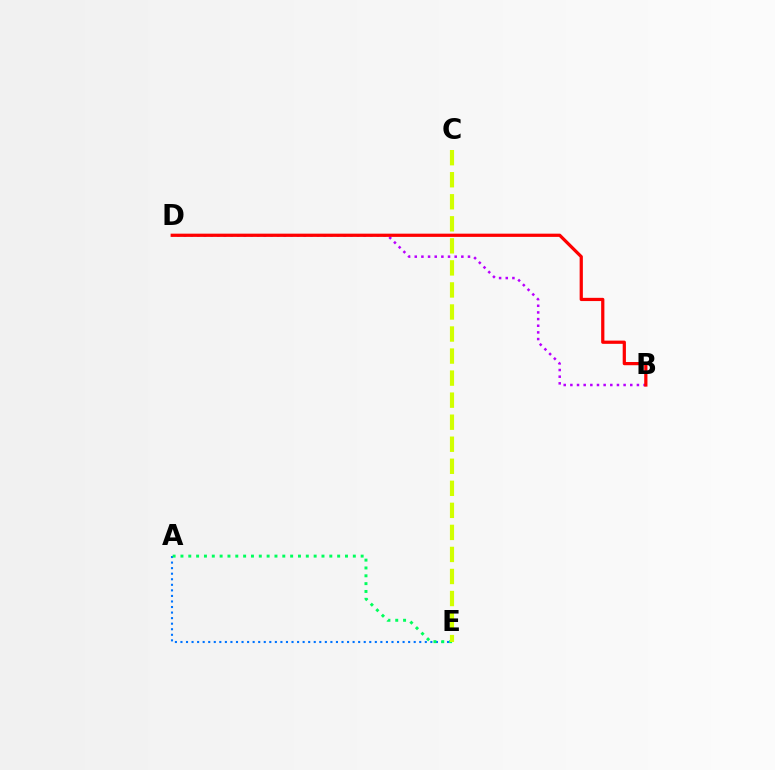{('A', 'E'): [{'color': '#0074ff', 'line_style': 'dotted', 'thickness': 1.51}, {'color': '#00ff5c', 'line_style': 'dotted', 'thickness': 2.13}], ('B', 'D'): [{'color': '#b900ff', 'line_style': 'dotted', 'thickness': 1.81}, {'color': '#ff0000', 'line_style': 'solid', 'thickness': 2.32}], ('C', 'E'): [{'color': '#d1ff00', 'line_style': 'dashed', 'thickness': 2.99}]}